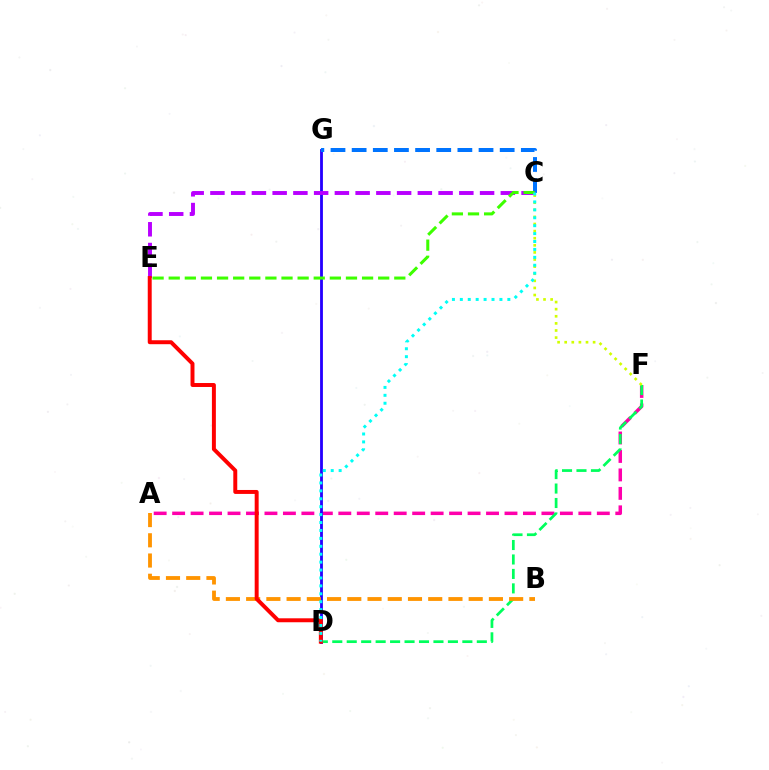{('A', 'F'): [{'color': '#ff00ac', 'line_style': 'dashed', 'thickness': 2.51}], ('D', 'G'): [{'color': '#2500ff', 'line_style': 'solid', 'thickness': 2.03}], ('C', 'G'): [{'color': '#0074ff', 'line_style': 'dashed', 'thickness': 2.87}], ('C', 'E'): [{'color': '#b900ff', 'line_style': 'dashed', 'thickness': 2.82}, {'color': '#3dff00', 'line_style': 'dashed', 'thickness': 2.19}], ('D', 'F'): [{'color': '#00ff5c', 'line_style': 'dashed', 'thickness': 1.96}], ('A', 'B'): [{'color': '#ff9400', 'line_style': 'dashed', 'thickness': 2.75}], ('D', 'E'): [{'color': '#ff0000', 'line_style': 'solid', 'thickness': 2.85}], ('C', 'F'): [{'color': '#d1ff00', 'line_style': 'dotted', 'thickness': 1.93}], ('C', 'D'): [{'color': '#00fff6', 'line_style': 'dotted', 'thickness': 2.15}]}